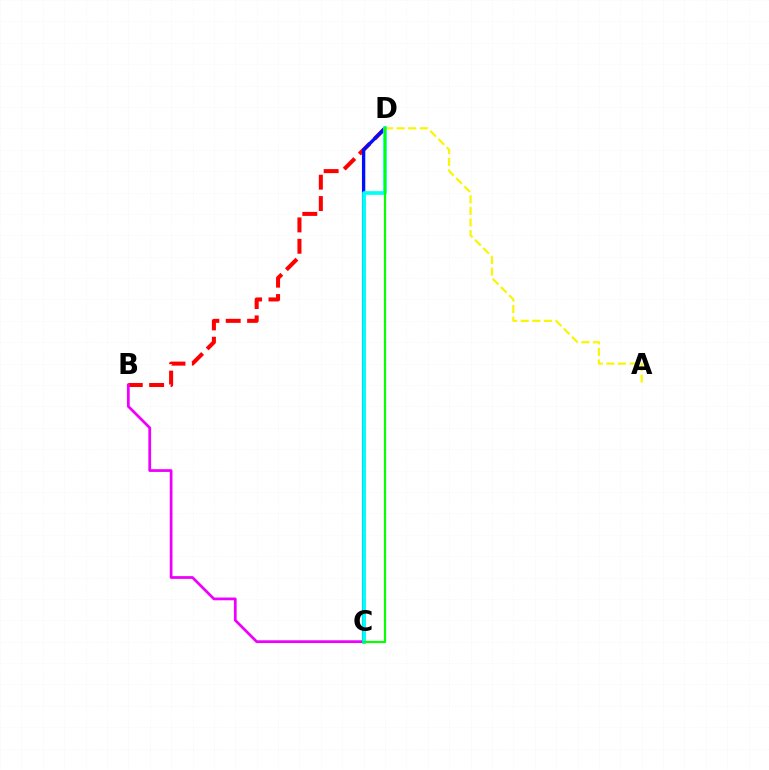{('B', 'D'): [{'color': '#ff0000', 'line_style': 'dashed', 'thickness': 2.9}], ('B', 'C'): [{'color': '#ee00ff', 'line_style': 'solid', 'thickness': 1.98}], ('C', 'D'): [{'color': '#0010ff', 'line_style': 'solid', 'thickness': 2.4}, {'color': '#00fff6', 'line_style': 'solid', 'thickness': 2.66}, {'color': '#08ff00', 'line_style': 'solid', 'thickness': 1.58}], ('A', 'D'): [{'color': '#fcf500', 'line_style': 'dashed', 'thickness': 1.57}]}